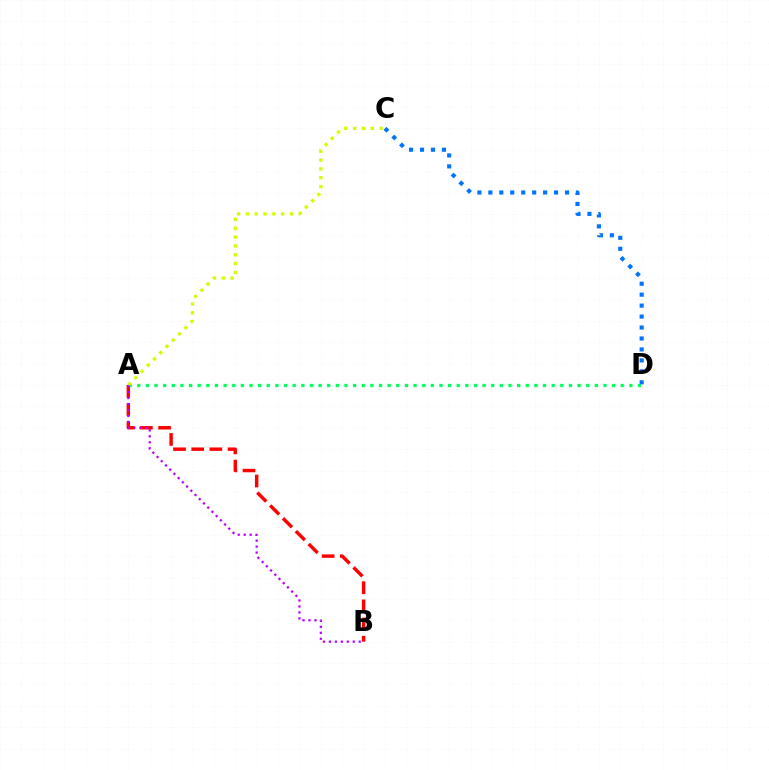{('A', 'D'): [{'color': '#00ff5c', 'line_style': 'dotted', 'thickness': 2.35}], ('A', 'B'): [{'color': '#ff0000', 'line_style': 'dashed', 'thickness': 2.47}, {'color': '#b900ff', 'line_style': 'dotted', 'thickness': 1.62}], ('C', 'D'): [{'color': '#0074ff', 'line_style': 'dotted', 'thickness': 2.98}], ('A', 'C'): [{'color': '#d1ff00', 'line_style': 'dotted', 'thickness': 2.4}]}